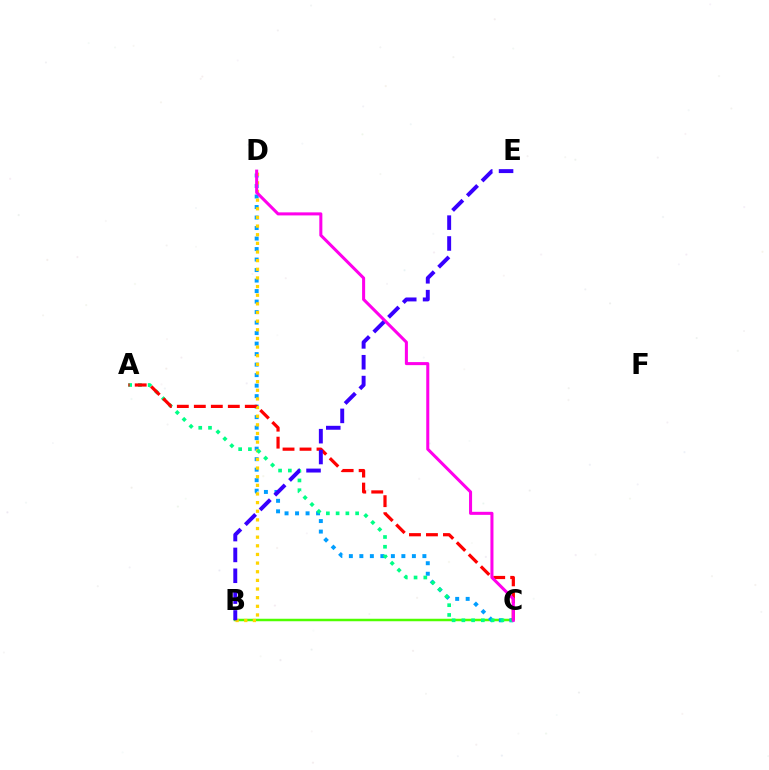{('B', 'C'): [{'color': '#4fff00', 'line_style': 'solid', 'thickness': 1.8}], ('C', 'D'): [{'color': '#009eff', 'line_style': 'dotted', 'thickness': 2.85}, {'color': '#ff00ed', 'line_style': 'solid', 'thickness': 2.19}], ('B', 'D'): [{'color': '#ffd500', 'line_style': 'dotted', 'thickness': 2.35}], ('A', 'C'): [{'color': '#00ff86', 'line_style': 'dotted', 'thickness': 2.65}, {'color': '#ff0000', 'line_style': 'dashed', 'thickness': 2.31}], ('B', 'E'): [{'color': '#3700ff', 'line_style': 'dashed', 'thickness': 2.83}]}